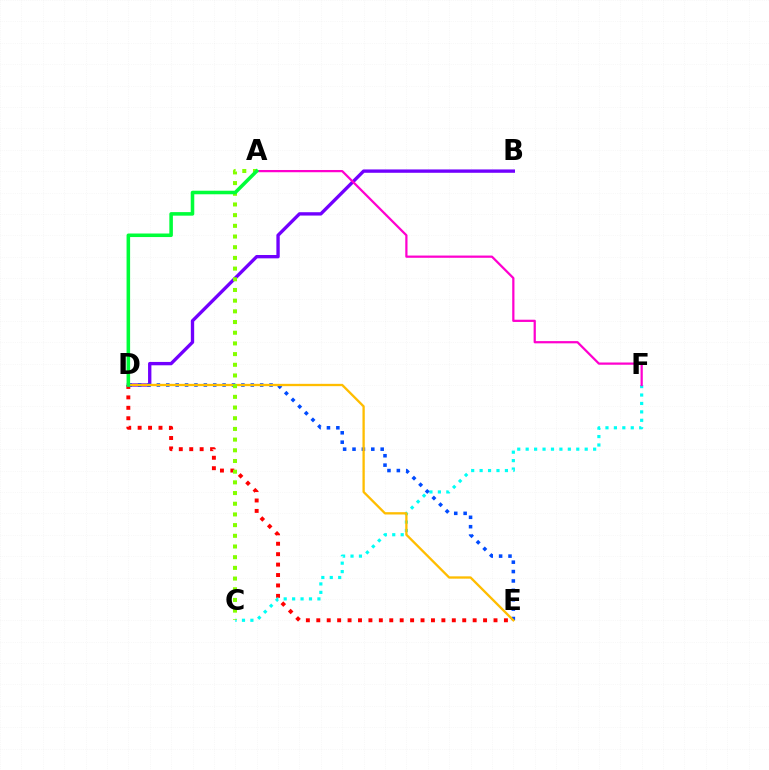{('D', 'E'): [{'color': '#ff0000', 'line_style': 'dotted', 'thickness': 2.83}, {'color': '#004bff', 'line_style': 'dotted', 'thickness': 2.55}, {'color': '#ffbd00', 'line_style': 'solid', 'thickness': 1.66}], ('B', 'D'): [{'color': '#7200ff', 'line_style': 'solid', 'thickness': 2.41}], ('C', 'F'): [{'color': '#00fff6', 'line_style': 'dotted', 'thickness': 2.29}], ('A', 'C'): [{'color': '#84ff00', 'line_style': 'dotted', 'thickness': 2.9}], ('A', 'F'): [{'color': '#ff00cf', 'line_style': 'solid', 'thickness': 1.61}], ('A', 'D'): [{'color': '#00ff39', 'line_style': 'solid', 'thickness': 2.56}]}